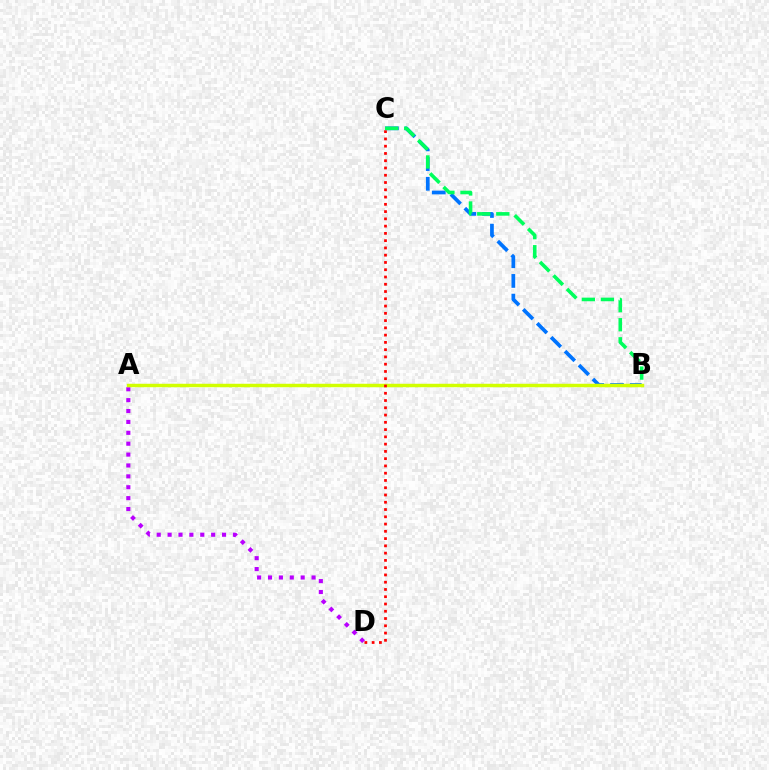{('A', 'D'): [{'color': '#b900ff', 'line_style': 'dotted', 'thickness': 2.96}], ('B', 'C'): [{'color': '#0074ff', 'line_style': 'dashed', 'thickness': 2.68}, {'color': '#00ff5c', 'line_style': 'dashed', 'thickness': 2.59}], ('A', 'B'): [{'color': '#d1ff00', 'line_style': 'solid', 'thickness': 2.49}], ('C', 'D'): [{'color': '#ff0000', 'line_style': 'dotted', 'thickness': 1.97}]}